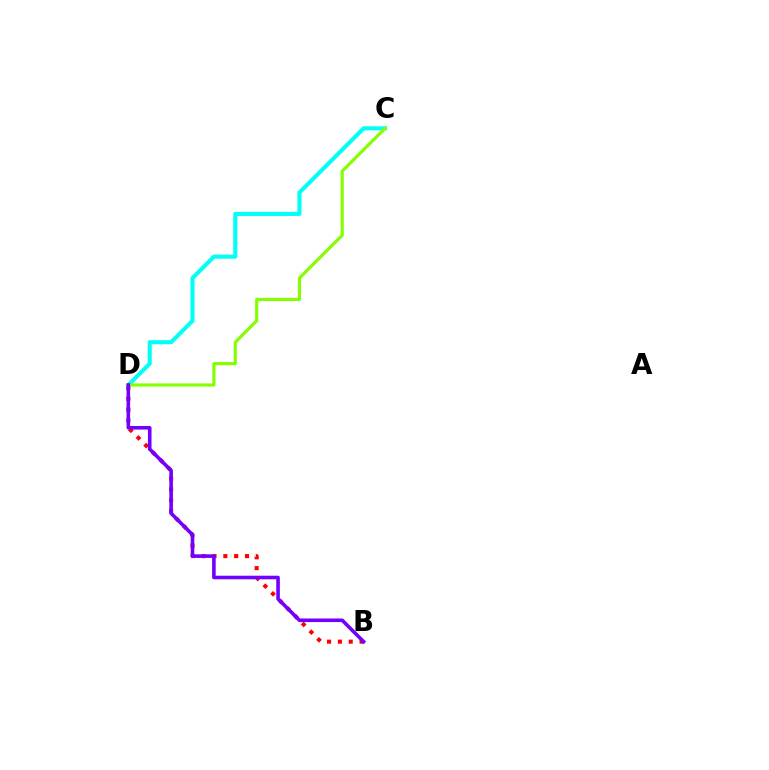{('B', 'D'): [{'color': '#ff0000', 'line_style': 'dotted', 'thickness': 2.94}, {'color': '#7200ff', 'line_style': 'solid', 'thickness': 2.58}], ('C', 'D'): [{'color': '#00fff6', 'line_style': 'solid', 'thickness': 2.94}, {'color': '#84ff00', 'line_style': 'solid', 'thickness': 2.27}]}